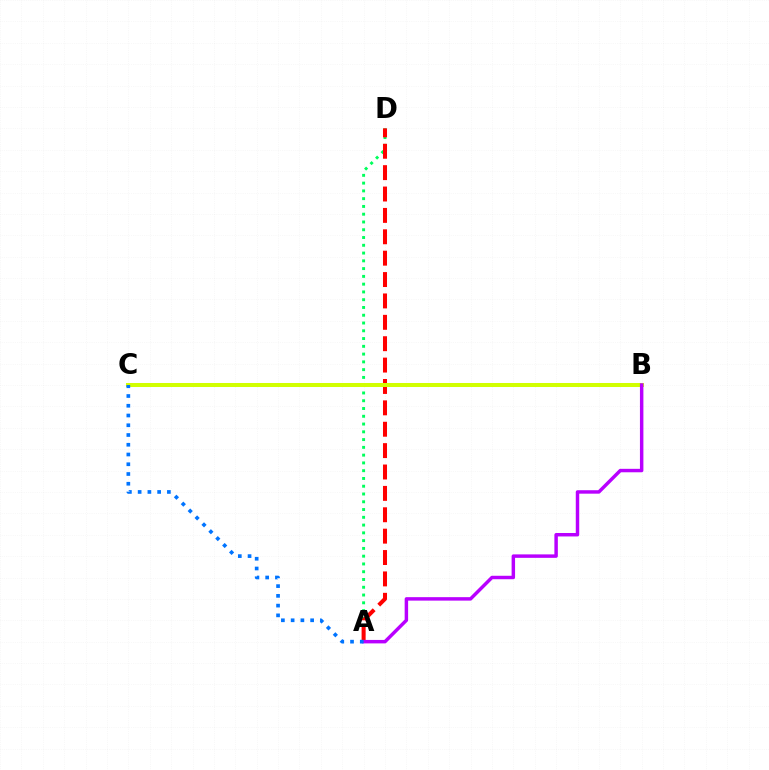{('A', 'D'): [{'color': '#00ff5c', 'line_style': 'dotted', 'thickness': 2.11}, {'color': '#ff0000', 'line_style': 'dashed', 'thickness': 2.9}], ('B', 'C'): [{'color': '#d1ff00', 'line_style': 'solid', 'thickness': 2.89}], ('A', 'B'): [{'color': '#b900ff', 'line_style': 'solid', 'thickness': 2.49}], ('A', 'C'): [{'color': '#0074ff', 'line_style': 'dotted', 'thickness': 2.65}]}